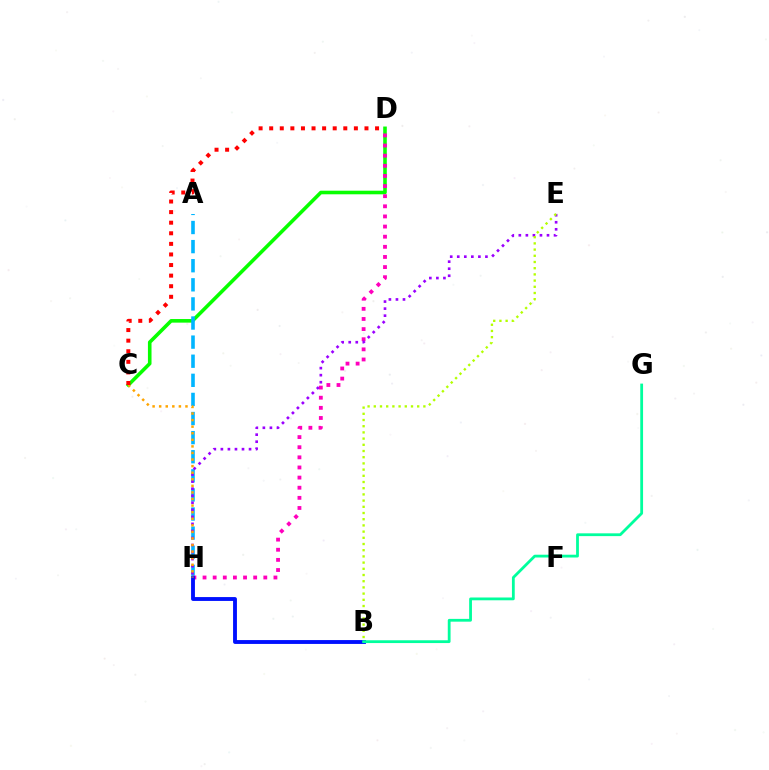{('C', 'D'): [{'color': '#08ff00', 'line_style': 'solid', 'thickness': 2.59}, {'color': '#ff0000', 'line_style': 'dotted', 'thickness': 2.88}], ('A', 'H'): [{'color': '#00b5ff', 'line_style': 'dashed', 'thickness': 2.59}], ('D', 'H'): [{'color': '#ff00bd', 'line_style': 'dotted', 'thickness': 2.75}], ('B', 'H'): [{'color': '#0010ff', 'line_style': 'solid', 'thickness': 2.78}], ('E', 'H'): [{'color': '#9b00ff', 'line_style': 'dotted', 'thickness': 1.91}], ('C', 'H'): [{'color': '#ffa500', 'line_style': 'dotted', 'thickness': 1.79}], ('B', 'E'): [{'color': '#b3ff00', 'line_style': 'dotted', 'thickness': 1.68}], ('B', 'G'): [{'color': '#00ff9d', 'line_style': 'solid', 'thickness': 2.01}]}